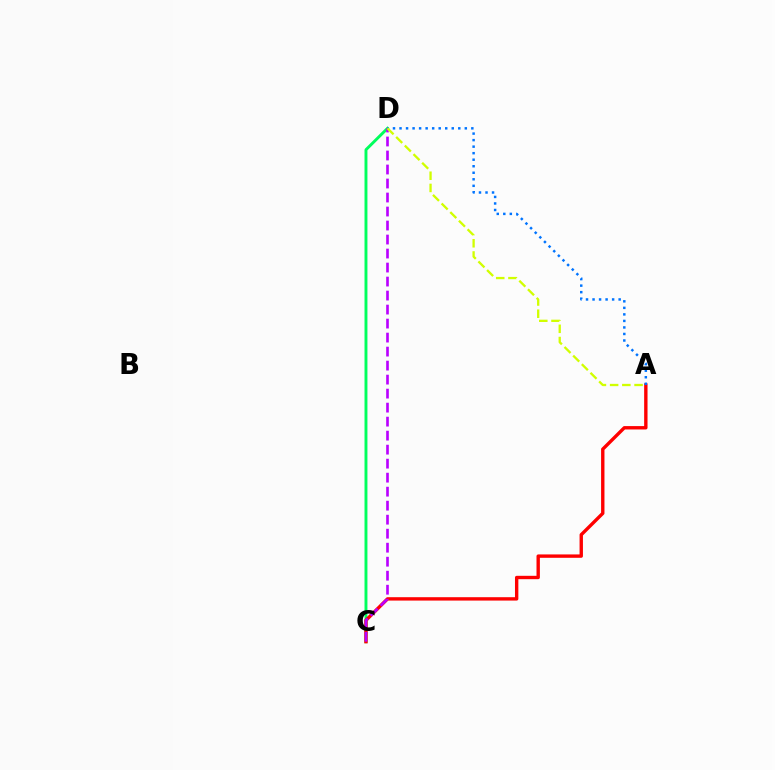{('C', 'D'): [{'color': '#00ff5c', 'line_style': 'solid', 'thickness': 2.1}, {'color': '#b900ff', 'line_style': 'dashed', 'thickness': 1.9}], ('A', 'C'): [{'color': '#ff0000', 'line_style': 'solid', 'thickness': 2.43}], ('A', 'D'): [{'color': '#0074ff', 'line_style': 'dotted', 'thickness': 1.77}, {'color': '#d1ff00', 'line_style': 'dashed', 'thickness': 1.66}]}